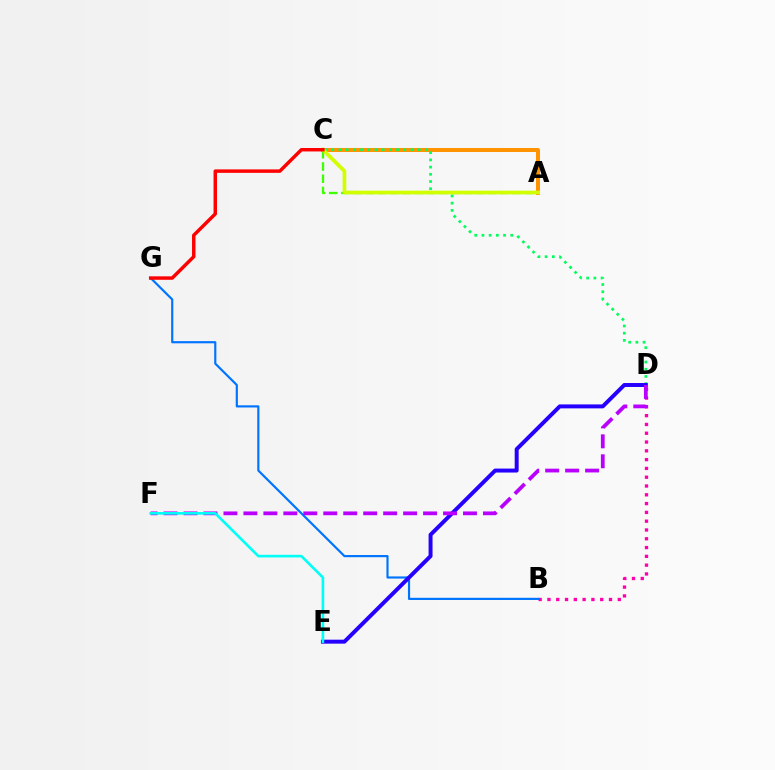{('A', 'C'): [{'color': '#3dff00', 'line_style': 'dashed', 'thickness': 1.66}, {'color': '#ff9400', 'line_style': 'solid', 'thickness': 2.89}, {'color': '#d1ff00', 'line_style': 'solid', 'thickness': 2.67}], ('B', 'D'): [{'color': '#ff00ac', 'line_style': 'dotted', 'thickness': 2.39}], ('C', 'D'): [{'color': '#00ff5c', 'line_style': 'dotted', 'thickness': 1.96}], ('B', 'G'): [{'color': '#0074ff', 'line_style': 'solid', 'thickness': 1.57}], ('D', 'E'): [{'color': '#2500ff', 'line_style': 'solid', 'thickness': 2.85}], ('C', 'G'): [{'color': '#ff0000', 'line_style': 'solid', 'thickness': 2.49}], ('D', 'F'): [{'color': '#b900ff', 'line_style': 'dashed', 'thickness': 2.71}], ('E', 'F'): [{'color': '#00fff6', 'line_style': 'solid', 'thickness': 1.89}]}